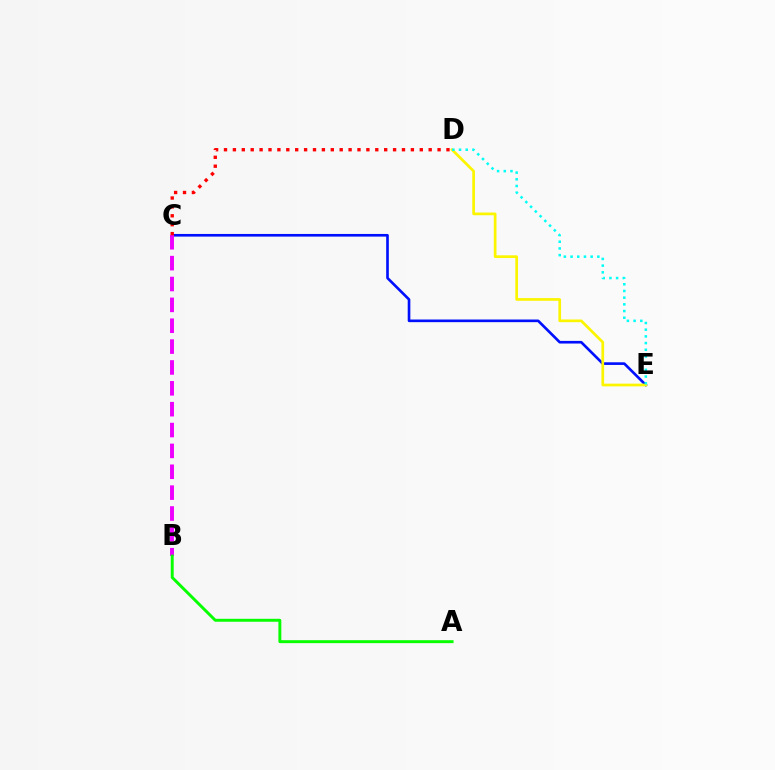{('C', 'E'): [{'color': '#0010ff', 'line_style': 'solid', 'thickness': 1.91}], ('B', 'C'): [{'color': '#ee00ff', 'line_style': 'dashed', 'thickness': 2.83}], ('A', 'B'): [{'color': '#08ff00', 'line_style': 'solid', 'thickness': 2.12}], ('D', 'E'): [{'color': '#fcf500', 'line_style': 'solid', 'thickness': 1.95}, {'color': '#00fff6', 'line_style': 'dotted', 'thickness': 1.82}], ('C', 'D'): [{'color': '#ff0000', 'line_style': 'dotted', 'thickness': 2.42}]}